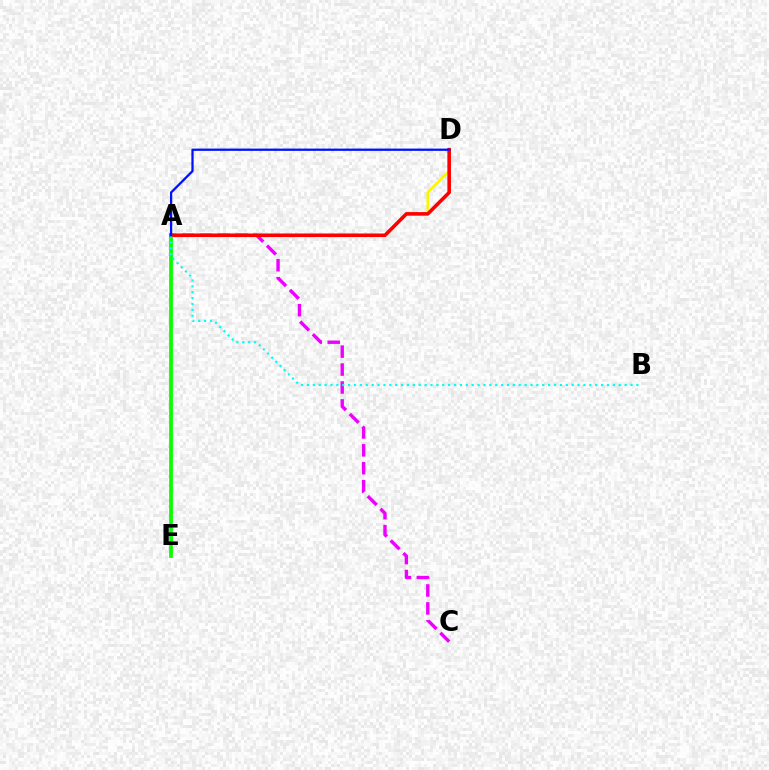{('A', 'D'): [{'color': '#fcf500', 'line_style': 'solid', 'thickness': 1.88}, {'color': '#ff0000', 'line_style': 'solid', 'thickness': 2.58}, {'color': '#0010ff', 'line_style': 'solid', 'thickness': 1.63}], ('A', 'C'): [{'color': '#ee00ff', 'line_style': 'dashed', 'thickness': 2.44}], ('A', 'E'): [{'color': '#08ff00', 'line_style': 'solid', 'thickness': 2.7}], ('A', 'B'): [{'color': '#00fff6', 'line_style': 'dotted', 'thickness': 1.6}]}